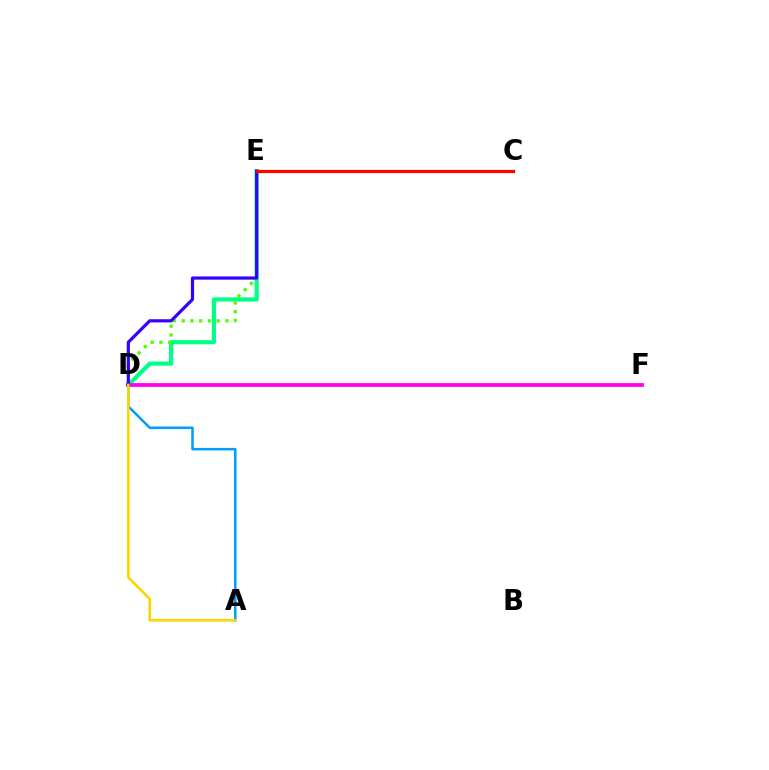{('D', 'E'): [{'color': '#00ff86', 'line_style': 'solid', 'thickness': 3.0}, {'color': '#4fff00', 'line_style': 'dotted', 'thickness': 2.37}, {'color': '#3700ff', 'line_style': 'solid', 'thickness': 2.31}], ('A', 'D'): [{'color': '#009eff', 'line_style': 'solid', 'thickness': 1.82}, {'color': '#ffd500', 'line_style': 'solid', 'thickness': 1.89}], ('D', 'F'): [{'color': '#ff00ed', 'line_style': 'solid', 'thickness': 2.7}], ('C', 'E'): [{'color': '#ff0000', 'line_style': 'solid', 'thickness': 2.3}]}